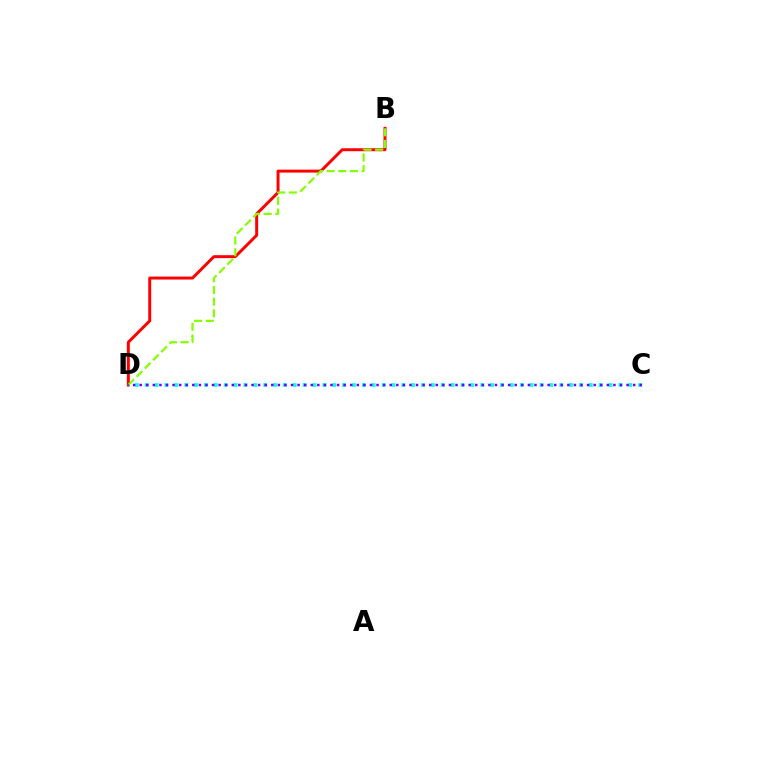{('B', 'D'): [{'color': '#ff0000', 'line_style': 'solid', 'thickness': 2.13}, {'color': '#84ff00', 'line_style': 'dashed', 'thickness': 1.58}], ('C', 'D'): [{'color': '#00fff6', 'line_style': 'dotted', 'thickness': 2.68}, {'color': '#7200ff', 'line_style': 'dotted', 'thickness': 1.79}]}